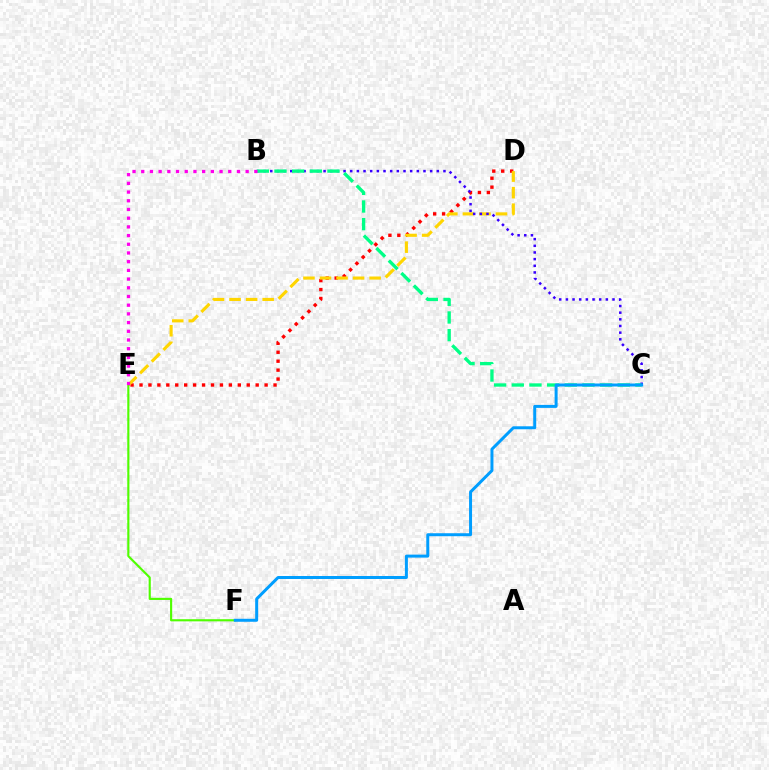{('D', 'E'): [{'color': '#ff0000', 'line_style': 'dotted', 'thickness': 2.43}, {'color': '#ffd500', 'line_style': 'dashed', 'thickness': 2.25}], ('B', 'C'): [{'color': '#3700ff', 'line_style': 'dotted', 'thickness': 1.81}, {'color': '#00ff86', 'line_style': 'dashed', 'thickness': 2.4}], ('E', 'F'): [{'color': '#4fff00', 'line_style': 'solid', 'thickness': 1.54}], ('B', 'E'): [{'color': '#ff00ed', 'line_style': 'dotted', 'thickness': 2.36}], ('C', 'F'): [{'color': '#009eff', 'line_style': 'solid', 'thickness': 2.15}]}